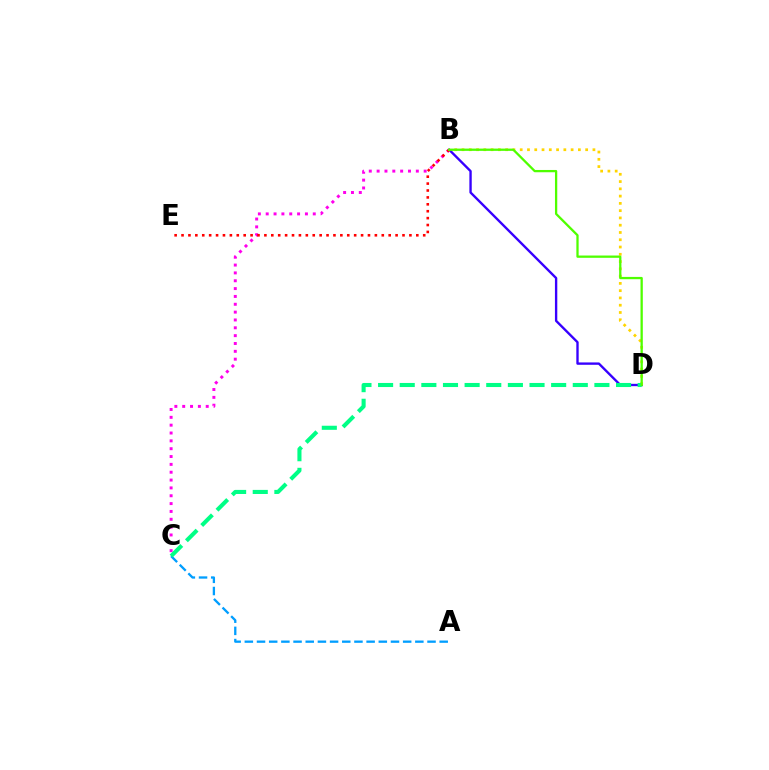{('B', 'D'): [{'color': '#3700ff', 'line_style': 'solid', 'thickness': 1.7}, {'color': '#ffd500', 'line_style': 'dotted', 'thickness': 1.98}, {'color': '#4fff00', 'line_style': 'solid', 'thickness': 1.64}], ('B', 'C'): [{'color': '#ff00ed', 'line_style': 'dotted', 'thickness': 2.13}], ('A', 'C'): [{'color': '#009eff', 'line_style': 'dashed', 'thickness': 1.65}], ('B', 'E'): [{'color': '#ff0000', 'line_style': 'dotted', 'thickness': 1.88}], ('C', 'D'): [{'color': '#00ff86', 'line_style': 'dashed', 'thickness': 2.94}]}